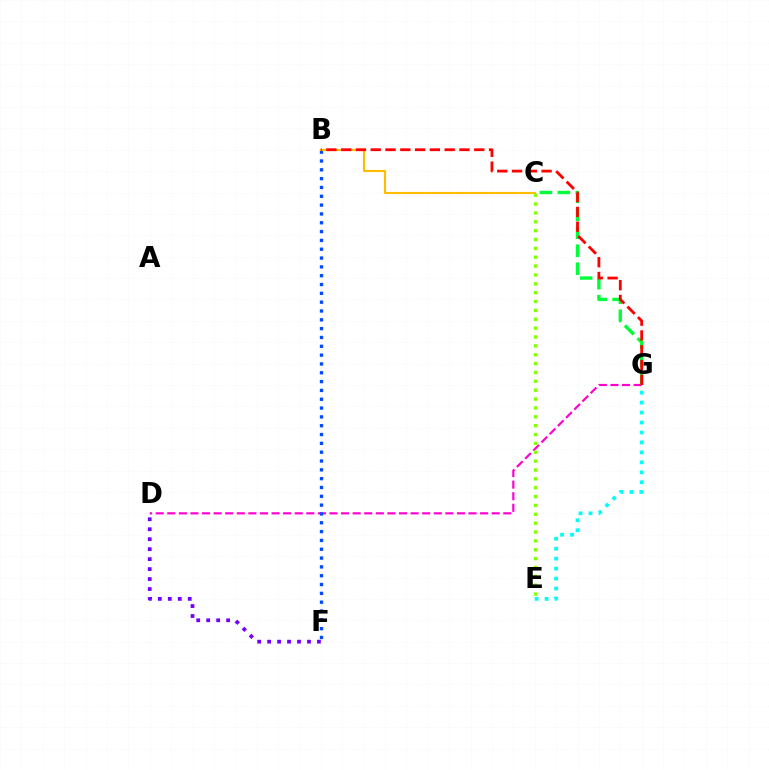{('D', 'G'): [{'color': '#ff00cf', 'line_style': 'dashed', 'thickness': 1.57}], ('B', 'F'): [{'color': '#004bff', 'line_style': 'dotted', 'thickness': 2.4}], ('B', 'C'): [{'color': '#ffbd00', 'line_style': 'solid', 'thickness': 1.54}], ('C', 'G'): [{'color': '#00ff39', 'line_style': 'dashed', 'thickness': 2.44}], ('E', 'G'): [{'color': '#00fff6', 'line_style': 'dotted', 'thickness': 2.71}], ('B', 'G'): [{'color': '#ff0000', 'line_style': 'dashed', 'thickness': 2.01}], ('C', 'E'): [{'color': '#84ff00', 'line_style': 'dotted', 'thickness': 2.41}], ('D', 'F'): [{'color': '#7200ff', 'line_style': 'dotted', 'thickness': 2.71}]}